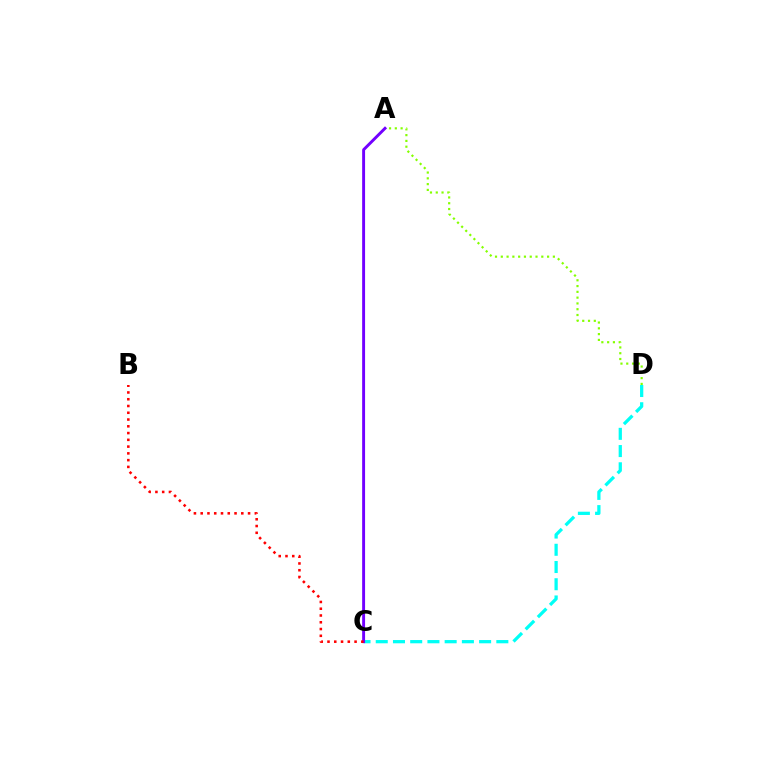{('A', 'D'): [{'color': '#84ff00', 'line_style': 'dotted', 'thickness': 1.57}], ('C', 'D'): [{'color': '#00fff6', 'line_style': 'dashed', 'thickness': 2.34}], ('A', 'C'): [{'color': '#7200ff', 'line_style': 'solid', 'thickness': 2.1}], ('B', 'C'): [{'color': '#ff0000', 'line_style': 'dotted', 'thickness': 1.84}]}